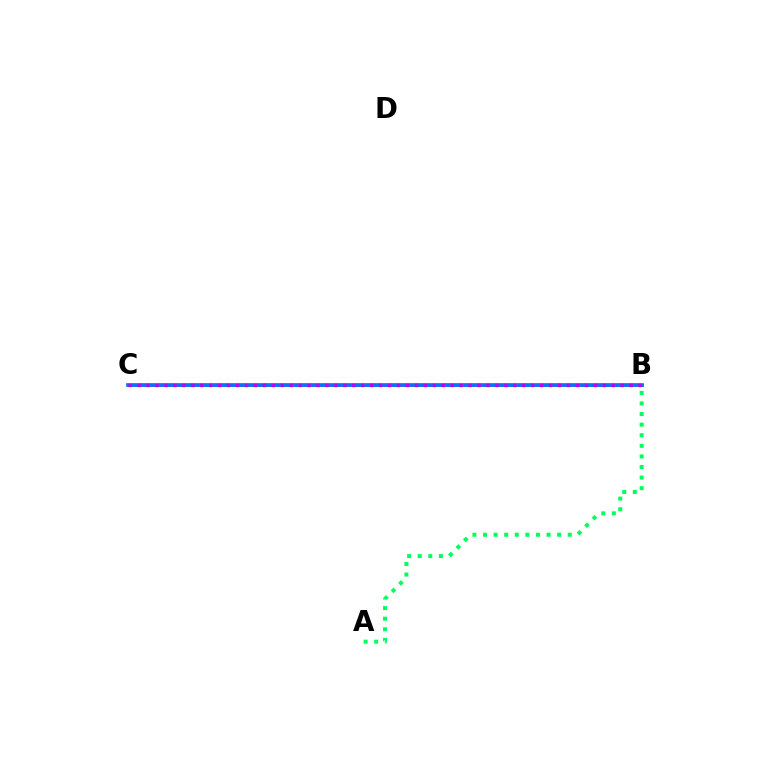{('B', 'C'): [{'color': '#ff0000', 'line_style': 'solid', 'thickness': 1.81}, {'color': '#d1ff00', 'line_style': 'solid', 'thickness': 1.52}, {'color': '#0074ff', 'line_style': 'solid', 'thickness': 2.64}, {'color': '#b900ff', 'line_style': 'dotted', 'thickness': 2.43}], ('A', 'B'): [{'color': '#00ff5c', 'line_style': 'dotted', 'thickness': 2.88}]}